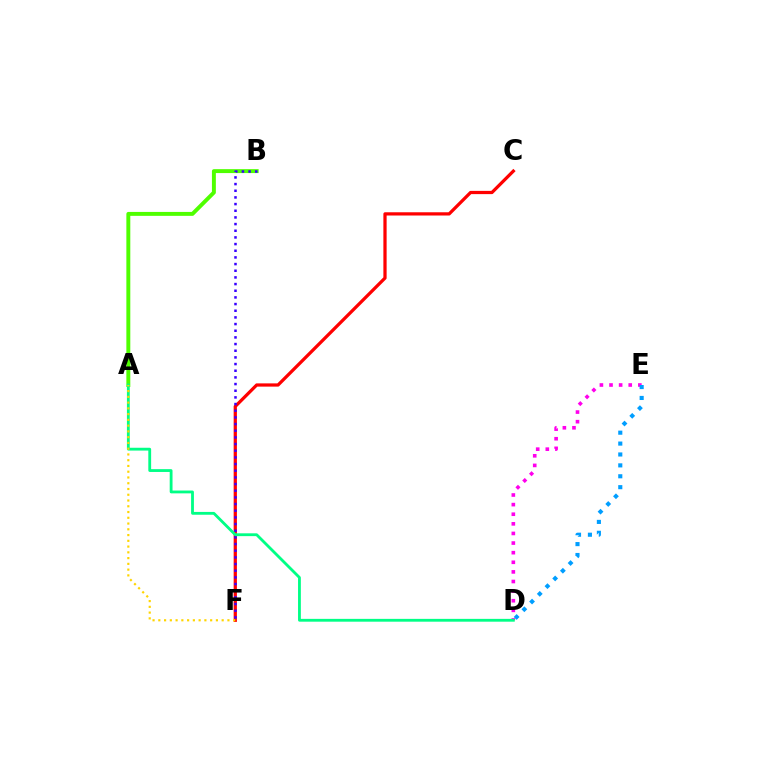{('A', 'B'): [{'color': '#4fff00', 'line_style': 'solid', 'thickness': 2.83}], ('D', 'E'): [{'color': '#ff00ed', 'line_style': 'dotted', 'thickness': 2.61}, {'color': '#009eff', 'line_style': 'dotted', 'thickness': 2.96}], ('C', 'F'): [{'color': '#ff0000', 'line_style': 'solid', 'thickness': 2.33}], ('B', 'F'): [{'color': '#3700ff', 'line_style': 'dotted', 'thickness': 1.81}], ('A', 'D'): [{'color': '#00ff86', 'line_style': 'solid', 'thickness': 2.03}], ('A', 'F'): [{'color': '#ffd500', 'line_style': 'dotted', 'thickness': 1.56}]}